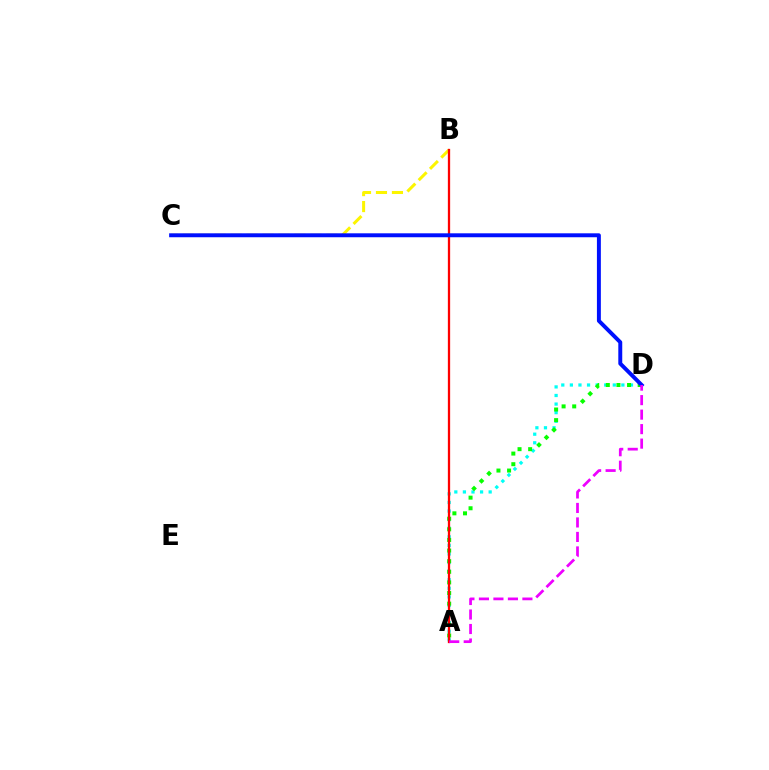{('B', 'C'): [{'color': '#fcf500', 'line_style': 'dashed', 'thickness': 2.17}], ('A', 'D'): [{'color': '#00fff6', 'line_style': 'dotted', 'thickness': 2.33}, {'color': '#08ff00', 'line_style': 'dotted', 'thickness': 2.88}, {'color': '#ee00ff', 'line_style': 'dashed', 'thickness': 1.97}], ('A', 'B'): [{'color': '#ff0000', 'line_style': 'solid', 'thickness': 1.65}], ('C', 'D'): [{'color': '#0010ff', 'line_style': 'solid', 'thickness': 2.84}]}